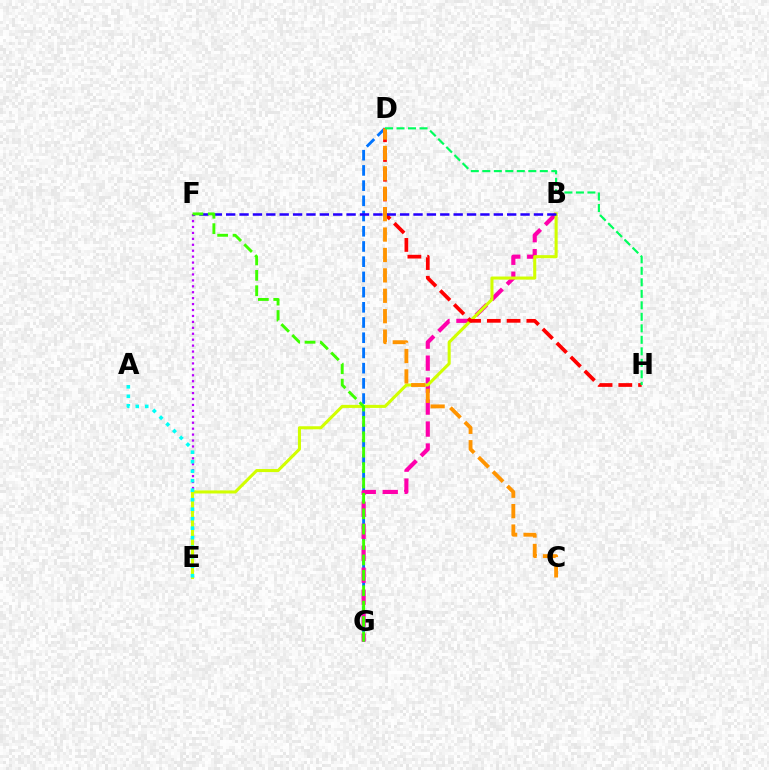{('D', 'G'): [{'color': '#0074ff', 'line_style': 'dashed', 'thickness': 2.07}], ('B', 'G'): [{'color': '#ff00ac', 'line_style': 'dashed', 'thickness': 2.99}], ('E', 'F'): [{'color': '#b900ff', 'line_style': 'dotted', 'thickness': 1.61}], ('B', 'E'): [{'color': '#d1ff00', 'line_style': 'solid', 'thickness': 2.21}], ('D', 'H'): [{'color': '#ff0000', 'line_style': 'dashed', 'thickness': 2.68}, {'color': '#00ff5c', 'line_style': 'dashed', 'thickness': 1.56}], ('A', 'E'): [{'color': '#00fff6', 'line_style': 'dotted', 'thickness': 2.58}], ('B', 'F'): [{'color': '#2500ff', 'line_style': 'dashed', 'thickness': 1.82}], ('C', 'D'): [{'color': '#ff9400', 'line_style': 'dashed', 'thickness': 2.77}], ('F', 'G'): [{'color': '#3dff00', 'line_style': 'dashed', 'thickness': 2.09}]}